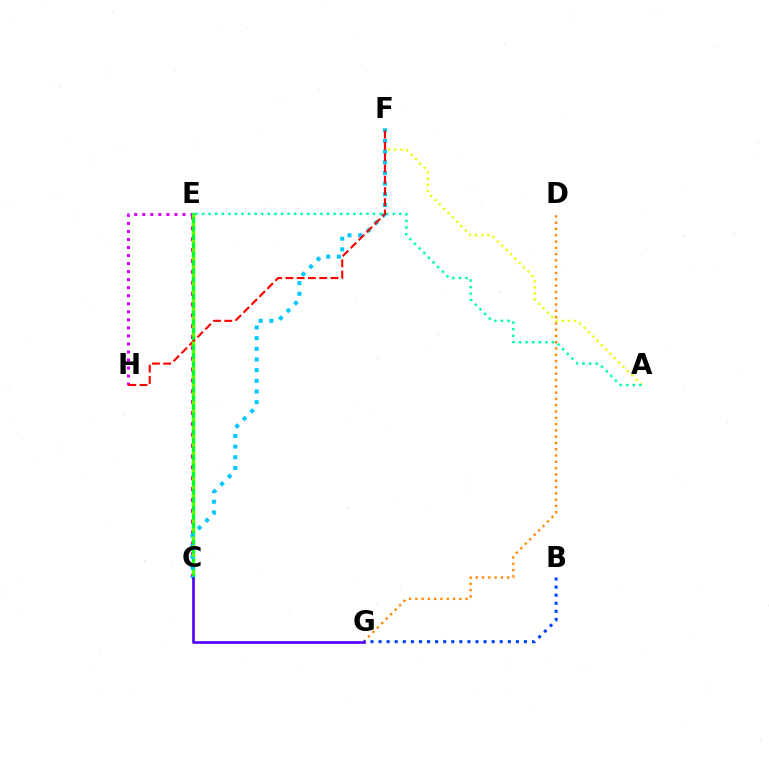{('D', 'G'): [{'color': '#ff8800', 'line_style': 'dotted', 'thickness': 1.71}], ('A', 'F'): [{'color': '#eeff00', 'line_style': 'dotted', 'thickness': 1.67}], ('A', 'E'): [{'color': '#00ffaf', 'line_style': 'dotted', 'thickness': 1.79}], ('B', 'G'): [{'color': '#003fff', 'line_style': 'dotted', 'thickness': 2.19}], ('E', 'H'): [{'color': '#d600ff', 'line_style': 'dotted', 'thickness': 2.18}], ('C', 'E'): [{'color': '#ff00a0', 'line_style': 'dotted', 'thickness': 2.95}, {'color': '#00ff27', 'line_style': 'solid', 'thickness': 2.4}, {'color': '#66ff00', 'line_style': 'dotted', 'thickness': 2.3}], ('C', 'F'): [{'color': '#00c7ff', 'line_style': 'dotted', 'thickness': 2.9}], ('F', 'H'): [{'color': '#ff0000', 'line_style': 'dashed', 'thickness': 1.53}], ('C', 'G'): [{'color': '#4f00ff', 'line_style': 'solid', 'thickness': 1.91}]}